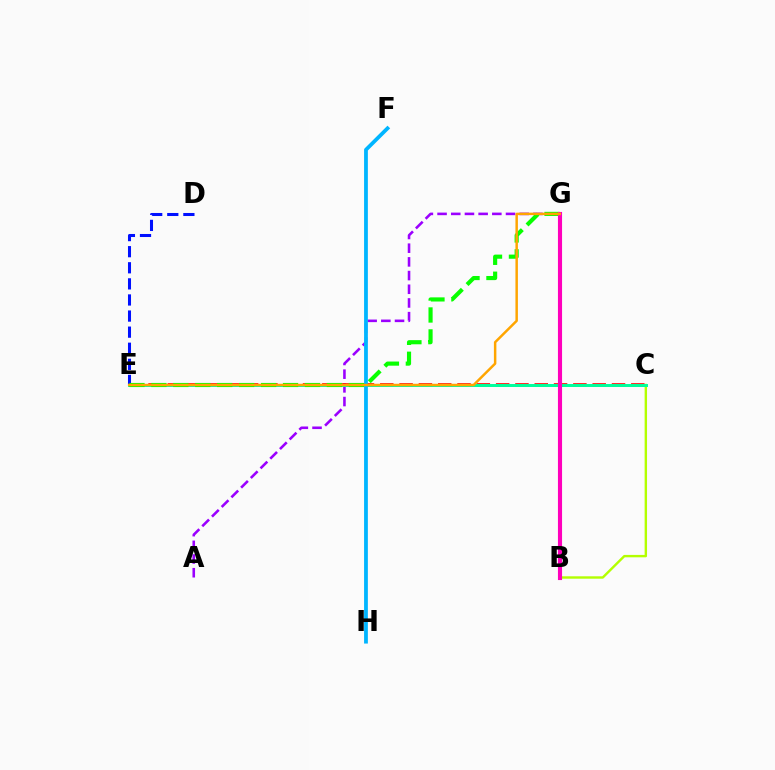{('A', 'G'): [{'color': '#9b00ff', 'line_style': 'dashed', 'thickness': 1.86}], ('C', 'E'): [{'color': '#ff0000', 'line_style': 'dashed', 'thickness': 2.62}, {'color': '#00ff9d', 'line_style': 'solid', 'thickness': 2.14}], ('B', 'C'): [{'color': '#b3ff00', 'line_style': 'solid', 'thickness': 1.73}], ('F', 'H'): [{'color': '#00b5ff', 'line_style': 'solid', 'thickness': 2.72}], ('D', 'E'): [{'color': '#0010ff', 'line_style': 'dashed', 'thickness': 2.19}], ('E', 'G'): [{'color': '#08ff00', 'line_style': 'dashed', 'thickness': 2.98}, {'color': '#ffa500', 'line_style': 'solid', 'thickness': 1.78}], ('B', 'G'): [{'color': '#ff00bd', 'line_style': 'solid', 'thickness': 2.96}]}